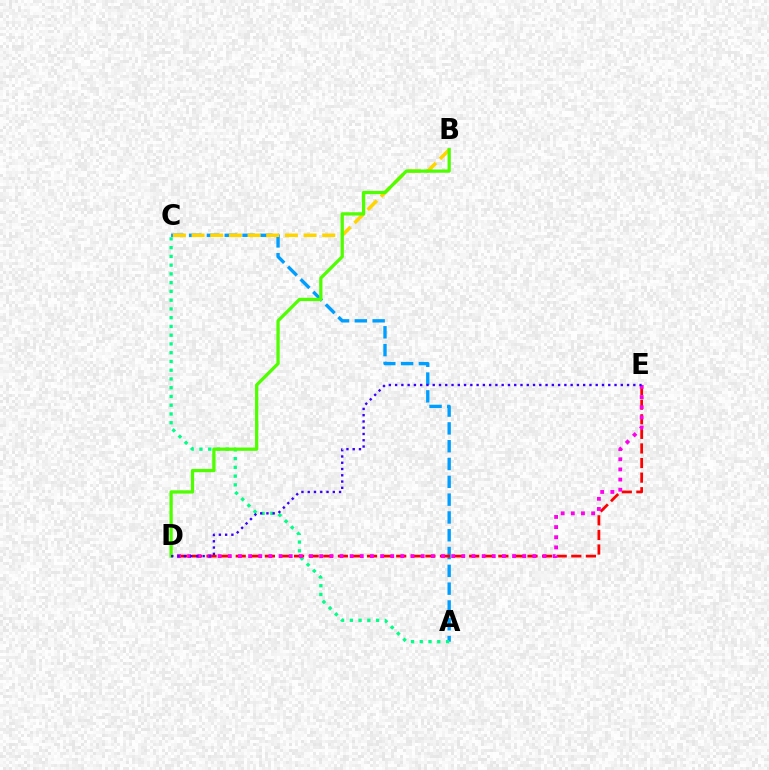{('A', 'C'): [{'color': '#009eff', 'line_style': 'dashed', 'thickness': 2.42}, {'color': '#00ff86', 'line_style': 'dotted', 'thickness': 2.38}], ('B', 'C'): [{'color': '#ffd500', 'line_style': 'dashed', 'thickness': 2.54}], ('D', 'E'): [{'color': '#ff0000', 'line_style': 'dashed', 'thickness': 1.98}, {'color': '#ff00ed', 'line_style': 'dotted', 'thickness': 2.76}, {'color': '#3700ff', 'line_style': 'dotted', 'thickness': 1.7}], ('B', 'D'): [{'color': '#4fff00', 'line_style': 'solid', 'thickness': 2.36}]}